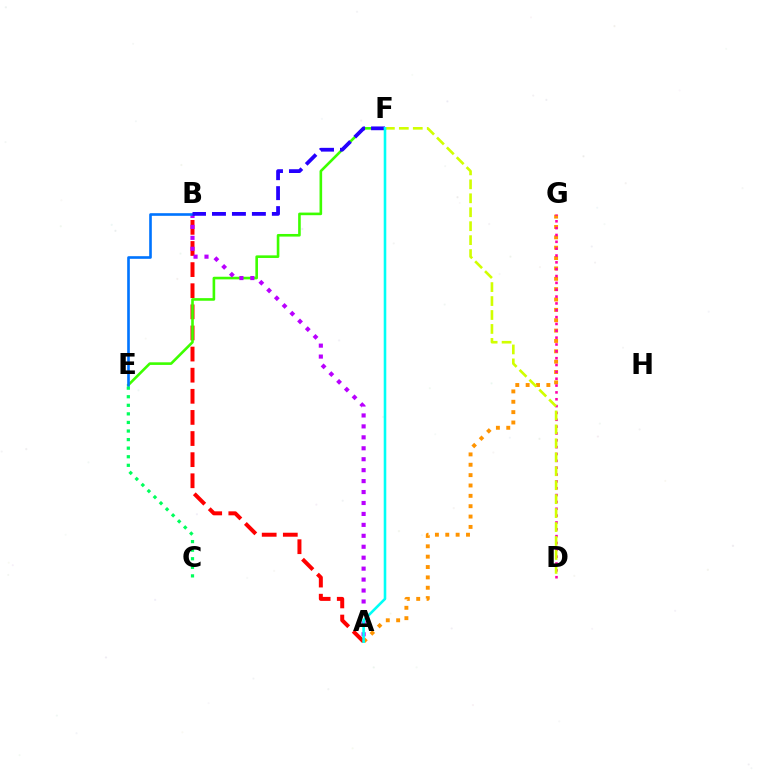{('A', 'B'): [{'color': '#ff0000', 'line_style': 'dashed', 'thickness': 2.87}, {'color': '#b900ff', 'line_style': 'dotted', 'thickness': 2.97}], ('A', 'G'): [{'color': '#ff9400', 'line_style': 'dotted', 'thickness': 2.81}], ('E', 'F'): [{'color': '#3dff00', 'line_style': 'solid', 'thickness': 1.88}], ('D', 'G'): [{'color': '#ff00ac', 'line_style': 'dotted', 'thickness': 1.86}], ('B', 'E'): [{'color': '#0074ff', 'line_style': 'solid', 'thickness': 1.9}], ('D', 'F'): [{'color': '#d1ff00', 'line_style': 'dashed', 'thickness': 1.9}], ('B', 'F'): [{'color': '#2500ff', 'line_style': 'dashed', 'thickness': 2.71}], ('C', 'E'): [{'color': '#00ff5c', 'line_style': 'dotted', 'thickness': 2.33}], ('A', 'F'): [{'color': '#00fff6', 'line_style': 'solid', 'thickness': 1.86}]}